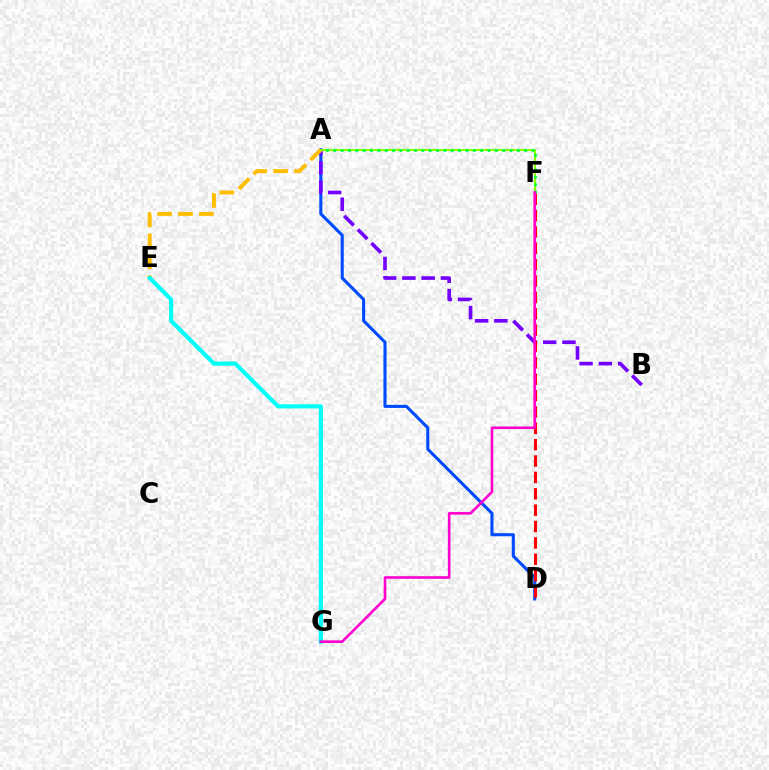{('A', 'D'): [{'color': '#004bff', 'line_style': 'solid', 'thickness': 2.22}], ('A', 'B'): [{'color': '#7200ff', 'line_style': 'dashed', 'thickness': 2.61}], ('A', 'E'): [{'color': '#ffbd00', 'line_style': 'dashed', 'thickness': 2.84}], ('D', 'F'): [{'color': '#ff0000', 'line_style': 'dashed', 'thickness': 2.22}], ('A', 'F'): [{'color': '#84ff00', 'line_style': 'solid', 'thickness': 1.52}, {'color': '#00ff39', 'line_style': 'dotted', 'thickness': 2.0}], ('E', 'G'): [{'color': '#00fff6', 'line_style': 'solid', 'thickness': 2.98}], ('F', 'G'): [{'color': '#ff00cf', 'line_style': 'solid', 'thickness': 1.89}]}